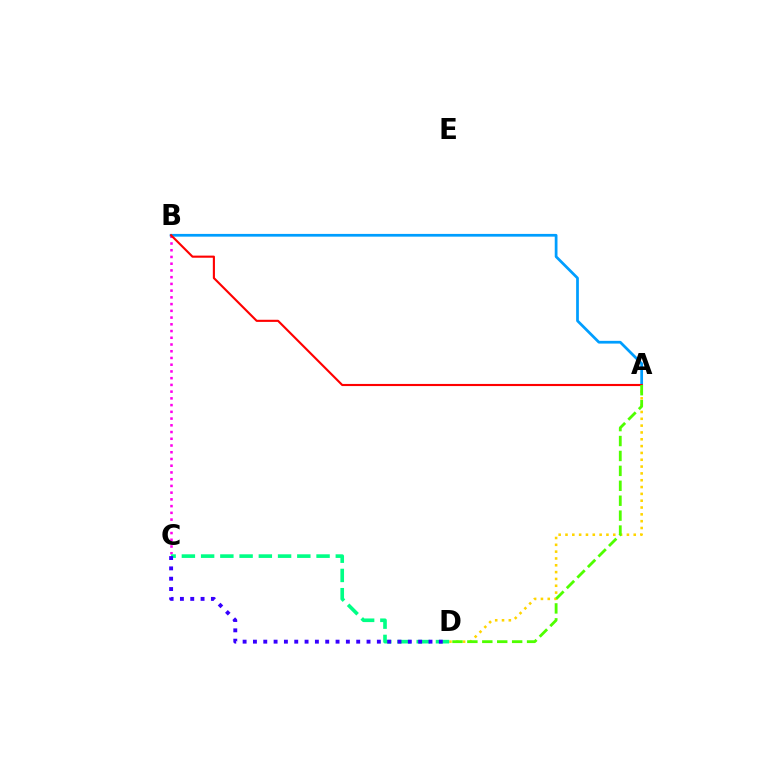{('A', 'D'): [{'color': '#ffd500', 'line_style': 'dotted', 'thickness': 1.85}, {'color': '#4fff00', 'line_style': 'dashed', 'thickness': 2.03}], ('B', 'C'): [{'color': '#ff00ed', 'line_style': 'dotted', 'thickness': 1.83}], ('A', 'B'): [{'color': '#009eff', 'line_style': 'solid', 'thickness': 1.97}, {'color': '#ff0000', 'line_style': 'solid', 'thickness': 1.53}], ('C', 'D'): [{'color': '#00ff86', 'line_style': 'dashed', 'thickness': 2.61}, {'color': '#3700ff', 'line_style': 'dotted', 'thickness': 2.81}]}